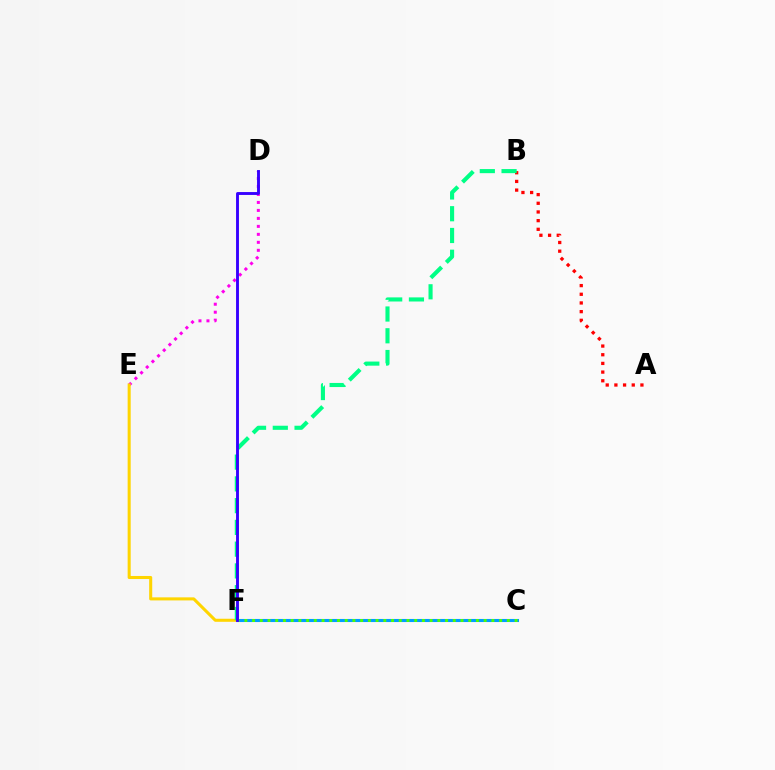{('C', 'F'): [{'color': '#009eff', 'line_style': 'solid', 'thickness': 2.22}, {'color': '#4fff00', 'line_style': 'dotted', 'thickness': 2.1}], ('D', 'E'): [{'color': '#ff00ed', 'line_style': 'dotted', 'thickness': 2.17}], ('E', 'F'): [{'color': '#ffd500', 'line_style': 'solid', 'thickness': 2.2}], ('A', 'B'): [{'color': '#ff0000', 'line_style': 'dotted', 'thickness': 2.36}], ('B', 'F'): [{'color': '#00ff86', 'line_style': 'dashed', 'thickness': 2.96}], ('D', 'F'): [{'color': '#3700ff', 'line_style': 'solid', 'thickness': 2.08}]}